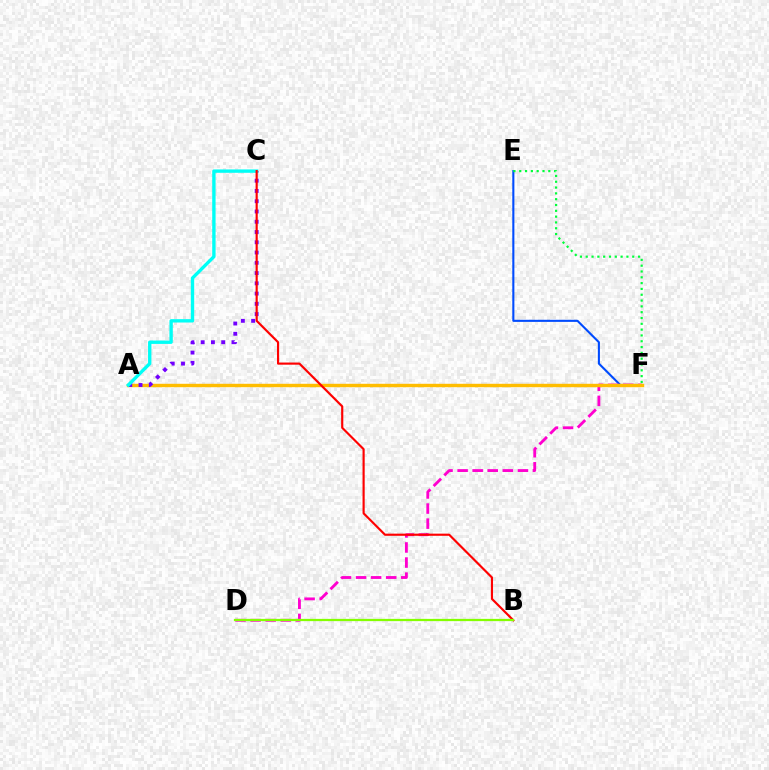{('E', 'F'): [{'color': '#004bff', 'line_style': 'solid', 'thickness': 1.51}, {'color': '#00ff39', 'line_style': 'dotted', 'thickness': 1.58}], ('D', 'F'): [{'color': '#ff00cf', 'line_style': 'dashed', 'thickness': 2.05}], ('A', 'F'): [{'color': '#ffbd00', 'line_style': 'solid', 'thickness': 2.46}], ('A', 'C'): [{'color': '#7200ff', 'line_style': 'dotted', 'thickness': 2.79}, {'color': '#00fff6', 'line_style': 'solid', 'thickness': 2.42}], ('B', 'C'): [{'color': '#ff0000', 'line_style': 'solid', 'thickness': 1.55}], ('B', 'D'): [{'color': '#84ff00', 'line_style': 'solid', 'thickness': 1.63}]}